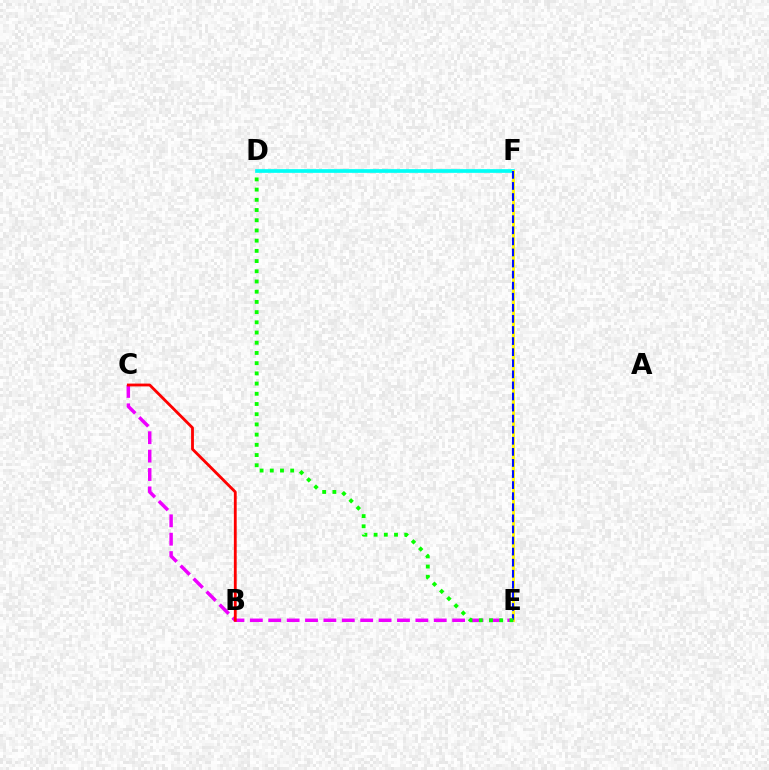{('D', 'F'): [{'color': '#00fff6', 'line_style': 'solid', 'thickness': 2.65}], ('E', 'F'): [{'color': '#fcf500', 'line_style': 'solid', 'thickness': 2.05}, {'color': '#0010ff', 'line_style': 'dashed', 'thickness': 1.51}], ('C', 'E'): [{'color': '#ee00ff', 'line_style': 'dashed', 'thickness': 2.5}], ('D', 'E'): [{'color': '#08ff00', 'line_style': 'dotted', 'thickness': 2.77}], ('B', 'C'): [{'color': '#ff0000', 'line_style': 'solid', 'thickness': 2.03}]}